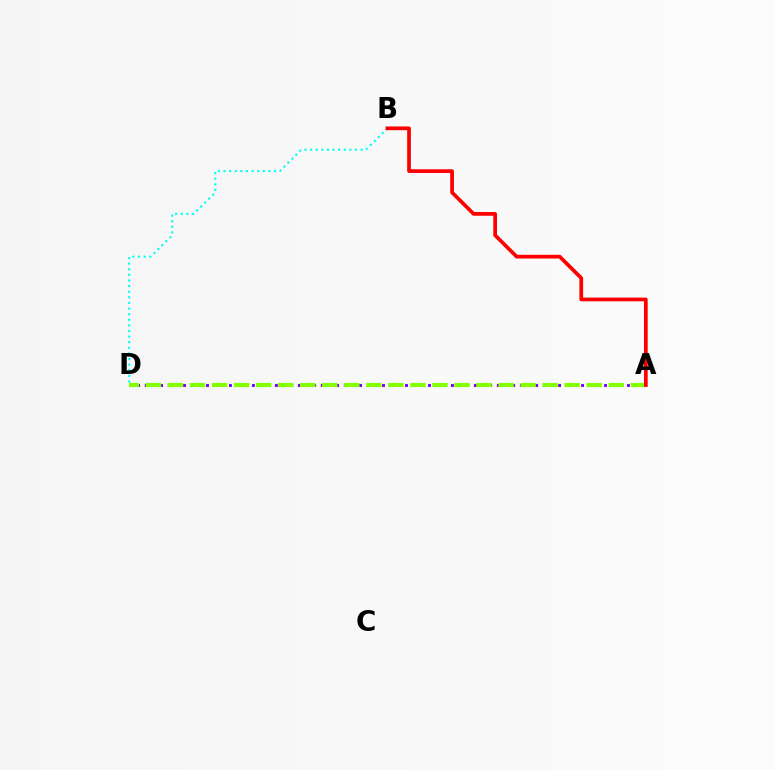{('A', 'D'): [{'color': '#7200ff', 'line_style': 'dotted', 'thickness': 2.08}, {'color': '#84ff00', 'line_style': 'dashed', 'thickness': 2.99}], ('B', 'D'): [{'color': '#00fff6', 'line_style': 'dotted', 'thickness': 1.52}], ('A', 'B'): [{'color': '#ff0000', 'line_style': 'solid', 'thickness': 2.67}]}